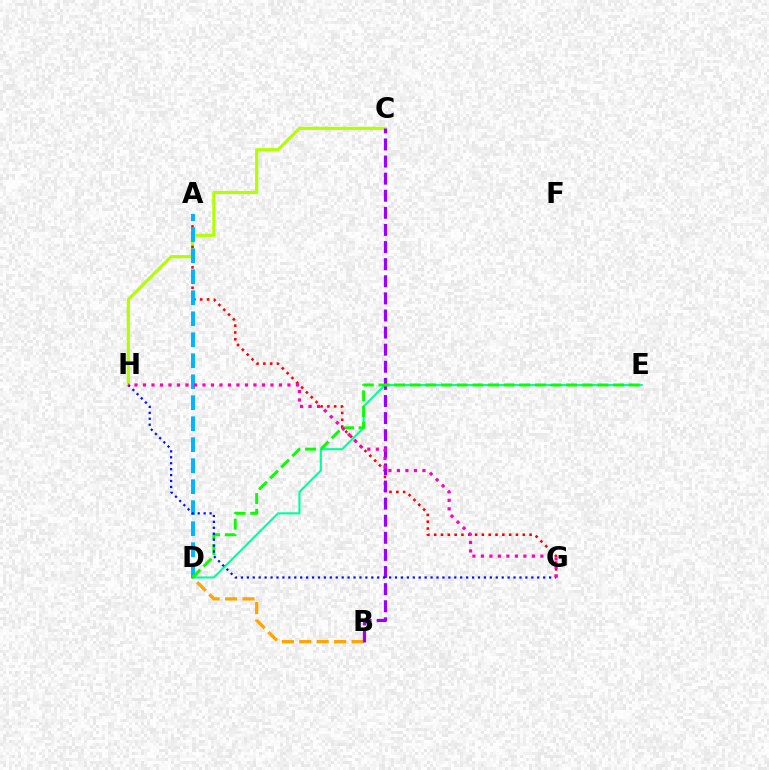{('C', 'H'): [{'color': '#b3ff00', 'line_style': 'solid', 'thickness': 2.29}], ('B', 'D'): [{'color': '#ffa500', 'line_style': 'dashed', 'thickness': 2.37}], ('D', 'E'): [{'color': '#00ff9d', 'line_style': 'solid', 'thickness': 1.52}, {'color': '#08ff00', 'line_style': 'dashed', 'thickness': 2.12}], ('A', 'G'): [{'color': '#ff0000', 'line_style': 'dotted', 'thickness': 1.85}], ('B', 'C'): [{'color': '#9b00ff', 'line_style': 'dashed', 'thickness': 2.32}], ('A', 'D'): [{'color': '#00b5ff', 'line_style': 'dashed', 'thickness': 2.85}], ('G', 'H'): [{'color': '#0010ff', 'line_style': 'dotted', 'thickness': 1.61}, {'color': '#ff00bd', 'line_style': 'dotted', 'thickness': 2.31}]}